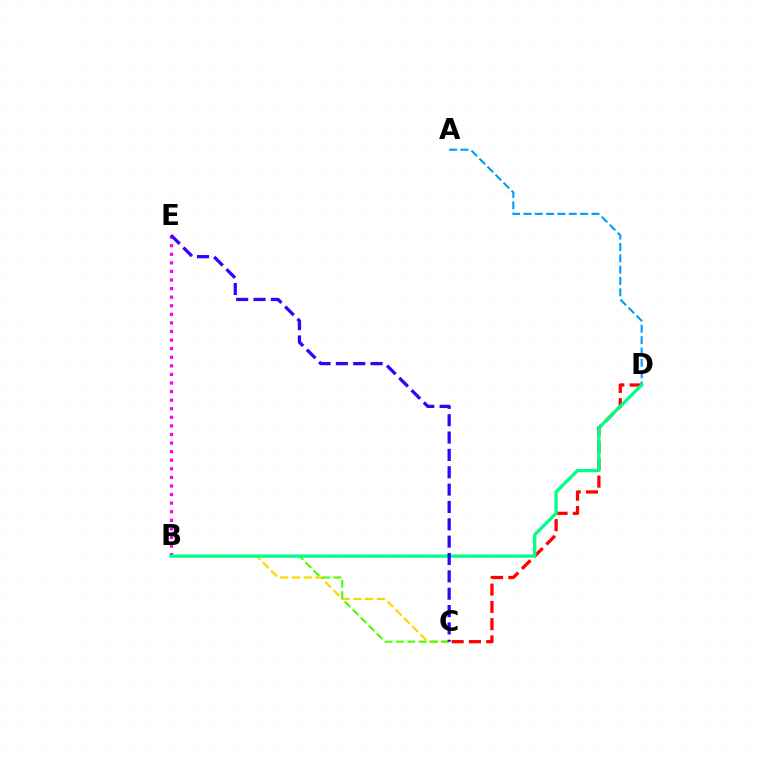{('C', 'D'): [{'color': '#ff0000', 'line_style': 'dashed', 'thickness': 2.35}], ('B', 'E'): [{'color': '#ff00ed', 'line_style': 'dotted', 'thickness': 2.33}], ('A', 'D'): [{'color': '#009eff', 'line_style': 'dashed', 'thickness': 1.54}], ('B', 'C'): [{'color': '#ffd500', 'line_style': 'dashed', 'thickness': 1.59}, {'color': '#4fff00', 'line_style': 'dashed', 'thickness': 1.54}], ('B', 'D'): [{'color': '#00ff86', 'line_style': 'solid', 'thickness': 2.35}], ('C', 'E'): [{'color': '#3700ff', 'line_style': 'dashed', 'thickness': 2.36}]}